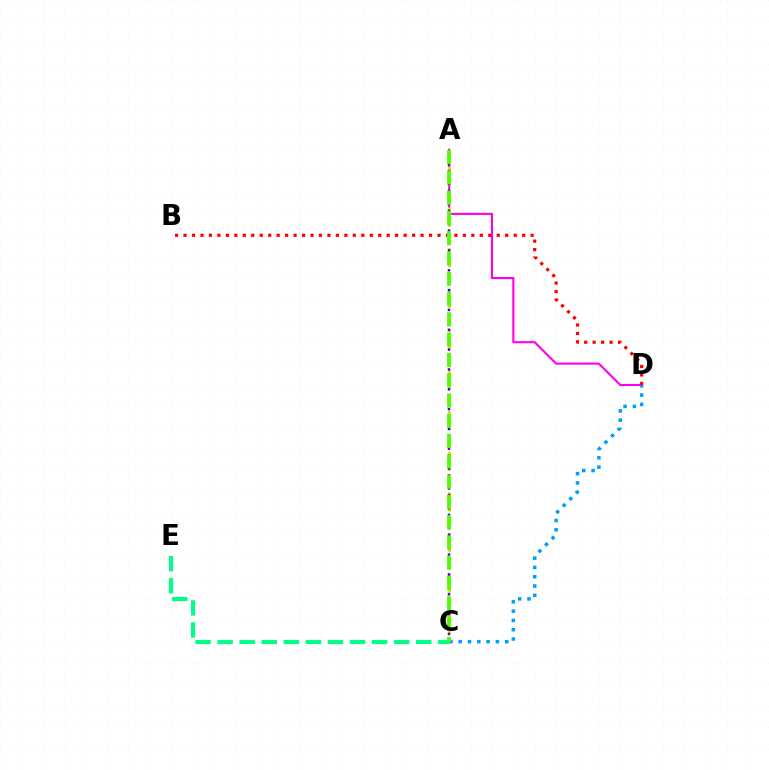{('A', 'D'): [{'color': '#ff00ed', 'line_style': 'solid', 'thickness': 1.52}], ('A', 'C'): [{'color': '#ffd500', 'line_style': 'dotted', 'thickness': 2.21}, {'color': '#3700ff', 'line_style': 'dotted', 'thickness': 1.8}, {'color': '#4fff00', 'line_style': 'dashed', 'thickness': 2.76}], ('C', 'D'): [{'color': '#009eff', 'line_style': 'dotted', 'thickness': 2.53}], ('B', 'D'): [{'color': '#ff0000', 'line_style': 'dotted', 'thickness': 2.3}], ('C', 'E'): [{'color': '#00ff86', 'line_style': 'dashed', 'thickness': 3.0}]}